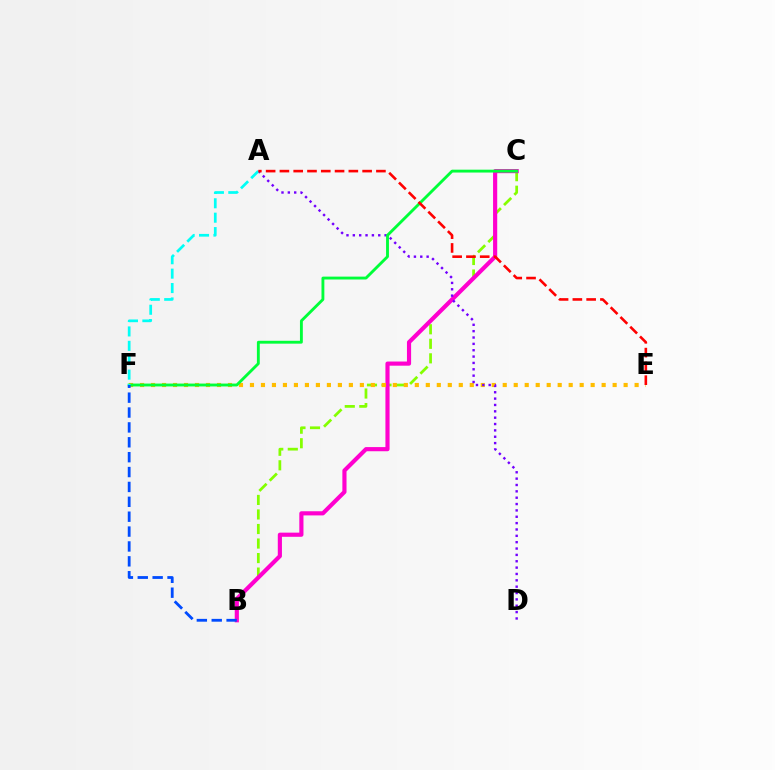{('B', 'C'): [{'color': '#84ff00', 'line_style': 'dashed', 'thickness': 1.97}, {'color': '#ff00cf', 'line_style': 'solid', 'thickness': 2.99}], ('E', 'F'): [{'color': '#ffbd00', 'line_style': 'dotted', 'thickness': 2.99}], ('A', 'D'): [{'color': '#7200ff', 'line_style': 'dotted', 'thickness': 1.73}], ('C', 'F'): [{'color': '#00ff39', 'line_style': 'solid', 'thickness': 2.06}], ('A', 'F'): [{'color': '#00fff6', 'line_style': 'dashed', 'thickness': 1.96}], ('A', 'E'): [{'color': '#ff0000', 'line_style': 'dashed', 'thickness': 1.87}], ('B', 'F'): [{'color': '#004bff', 'line_style': 'dashed', 'thickness': 2.02}]}